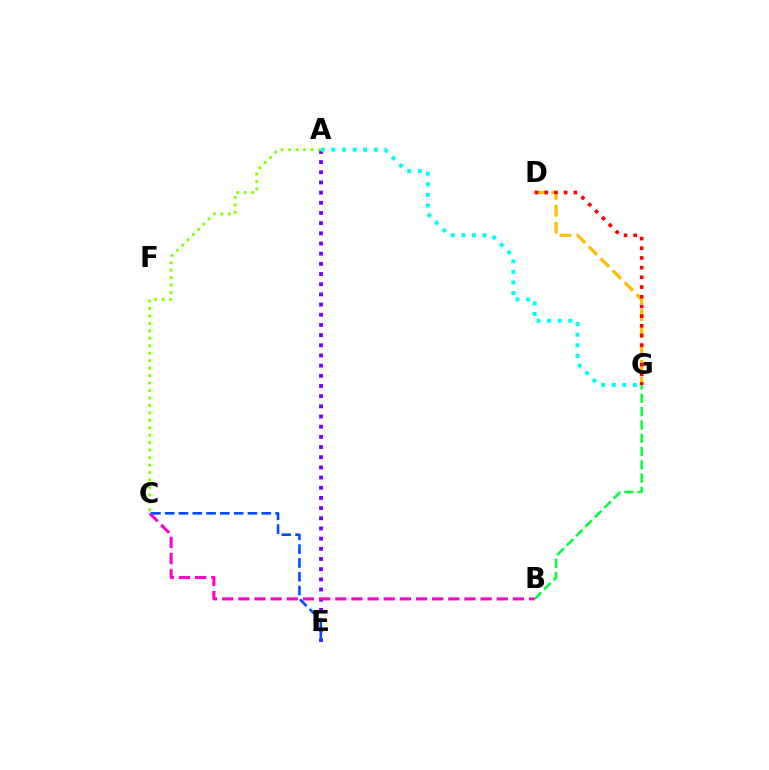{('D', 'G'): [{'color': '#ffbd00', 'line_style': 'dashed', 'thickness': 2.3}, {'color': '#ff0000', 'line_style': 'dotted', 'thickness': 2.64}], ('A', 'E'): [{'color': '#7200ff', 'line_style': 'dotted', 'thickness': 2.77}], ('B', 'G'): [{'color': '#00ff39', 'line_style': 'dashed', 'thickness': 1.81}], ('A', 'G'): [{'color': '#00fff6', 'line_style': 'dotted', 'thickness': 2.87}], ('A', 'C'): [{'color': '#84ff00', 'line_style': 'dotted', 'thickness': 2.03}], ('B', 'C'): [{'color': '#ff00cf', 'line_style': 'dashed', 'thickness': 2.19}], ('C', 'E'): [{'color': '#004bff', 'line_style': 'dashed', 'thickness': 1.87}]}